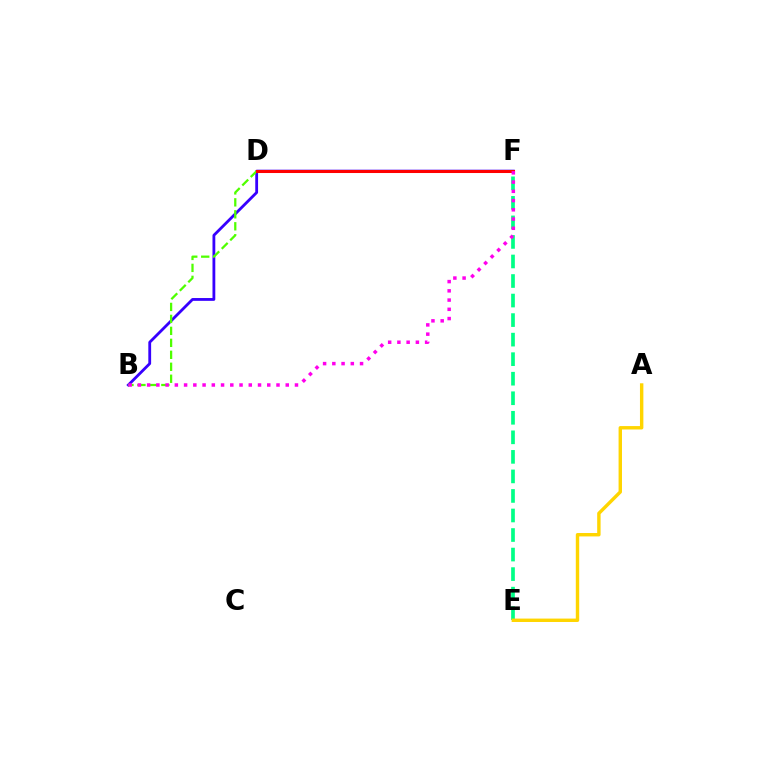{('B', 'F'): [{'color': '#3700ff', 'line_style': 'solid', 'thickness': 2.02}, {'color': '#ff00ed', 'line_style': 'dotted', 'thickness': 2.51}], ('B', 'D'): [{'color': '#4fff00', 'line_style': 'dashed', 'thickness': 1.63}], ('D', 'F'): [{'color': '#009eff', 'line_style': 'solid', 'thickness': 2.15}, {'color': '#ff0000', 'line_style': 'solid', 'thickness': 2.19}], ('E', 'F'): [{'color': '#00ff86', 'line_style': 'dashed', 'thickness': 2.65}], ('A', 'E'): [{'color': '#ffd500', 'line_style': 'solid', 'thickness': 2.46}]}